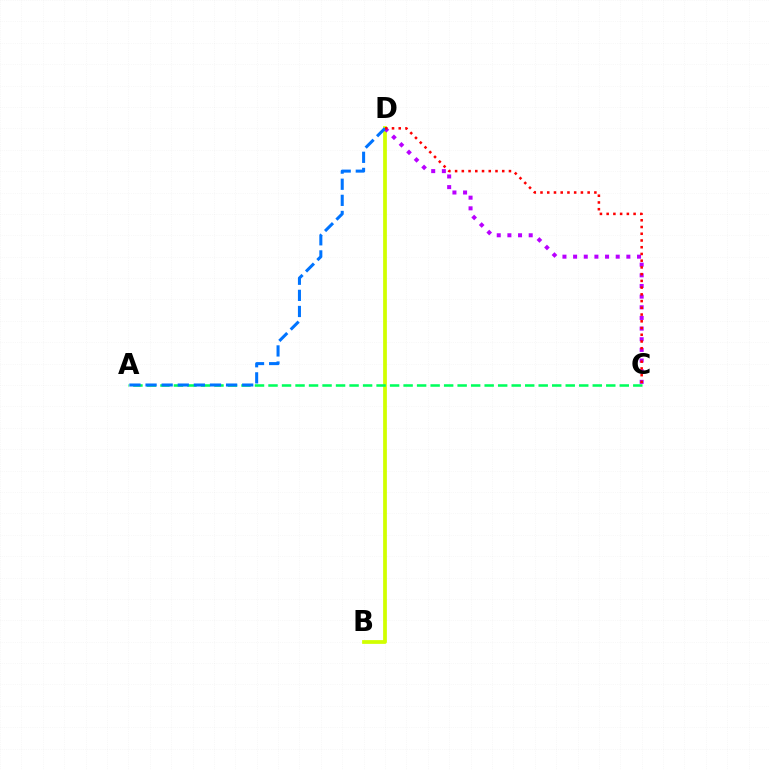{('B', 'D'): [{'color': '#d1ff00', 'line_style': 'solid', 'thickness': 2.7}], ('C', 'D'): [{'color': '#b900ff', 'line_style': 'dotted', 'thickness': 2.89}, {'color': '#ff0000', 'line_style': 'dotted', 'thickness': 1.83}], ('A', 'C'): [{'color': '#00ff5c', 'line_style': 'dashed', 'thickness': 1.84}], ('A', 'D'): [{'color': '#0074ff', 'line_style': 'dashed', 'thickness': 2.19}]}